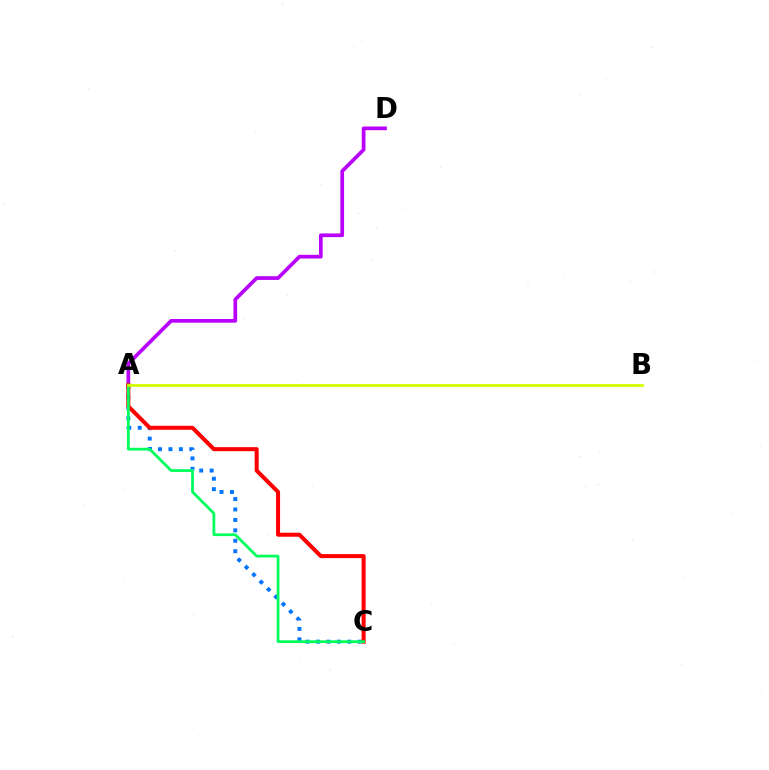{('A', 'D'): [{'color': '#b900ff', 'line_style': 'solid', 'thickness': 2.66}], ('A', 'C'): [{'color': '#0074ff', 'line_style': 'dotted', 'thickness': 2.83}, {'color': '#ff0000', 'line_style': 'solid', 'thickness': 2.9}, {'color': '#00ff5c', 'line_style': 'solid', 'thickness': 1.99}], ('A', 'B'): [{'color': '#d1ff00', 'line_style': 'solid', 'thickness': 2.02}]}